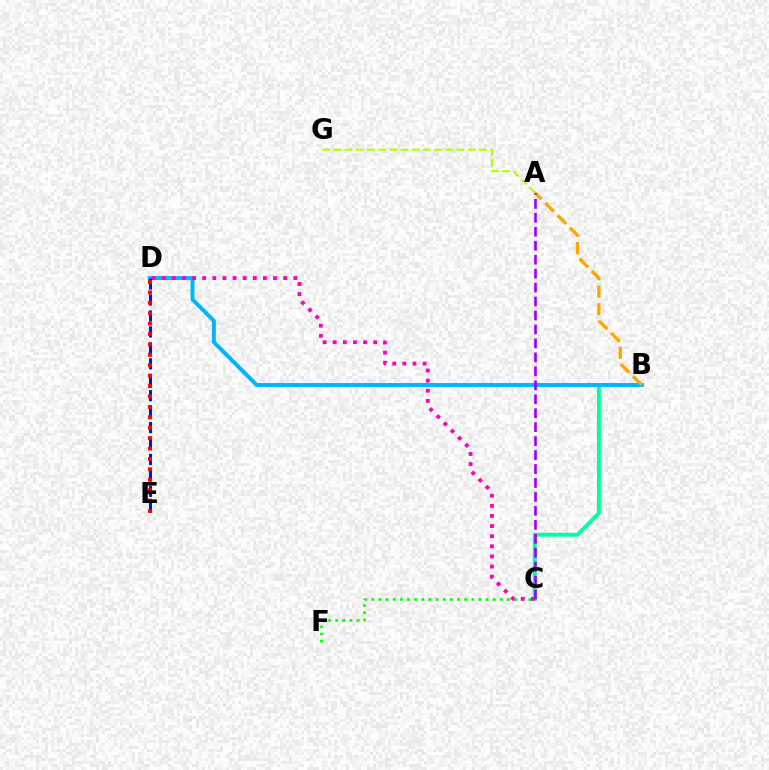{('C', 'F'): [{'color': '#08ff00', 'line_style': 'dotted', 'thickness': 1.94}], ('B', 'C'): [{'color': '#00ff9d', 'line_style': 'solid', 'thickness': 2.8}], ('B', 'D'): [{'color': '#00b5ff', 'line_style': 'solid', 'thickness': 2.83}], ('C', 'D'): [{'color': '#ff00bd', 'line_style': 'dotted', 'thickness': 2.75}], ('D', 'E'): [{'color': '#0010ff', 'line_style': 'dashed', 'thickness': 2.17}, {'color': '#ff0000', 'line_style': 'dotted', 'thickness': 2.83}], ('A', 'G'): [{'color': '#b3ff00', 'line_style': 'dashed', 'thickness': 1.52}], ('A', 'B'): [{'color': '#ffa500', 'line_style': 'dashed', 'thickness': 2.38}], ('A', 'C'): [{'color': '#9b00ff', 'line_style': 'dashed', 'thickness': 1.9}]}